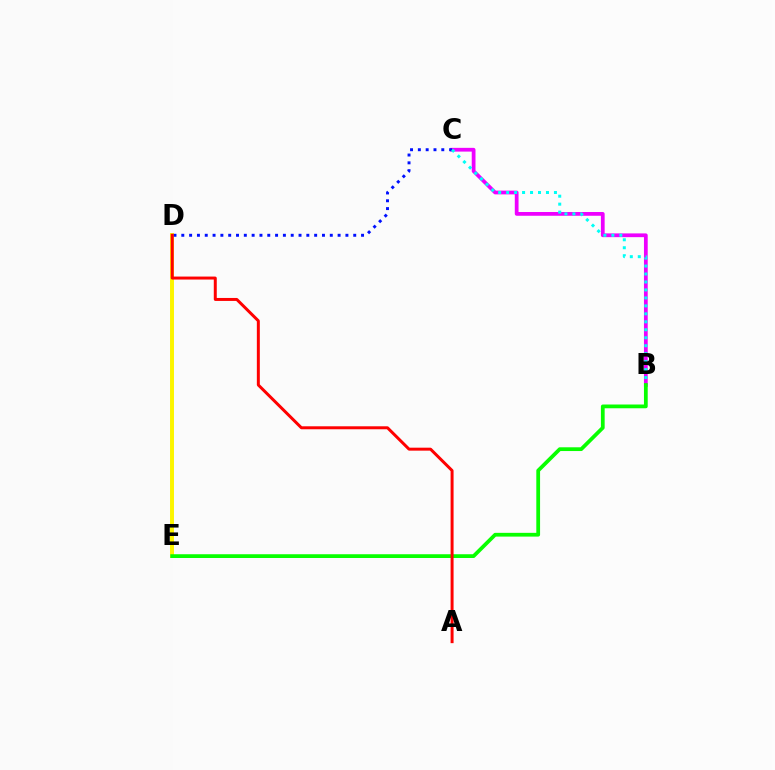{('D', 'E'): [{'color': '#fcf500', 'line_style': 'solid', 'thickness': 2.84}], ('B', 'C'): [{'color': '#ee00ff', 'line_style': 'solid', 'thickness': 2.7}, {'color': '#00fff6', 'line_style': 'dotted', 'thickness': 2.16}], ('C', 'D'): [{'color': '#0010ff', 'line_style': 'dotted', 'thickness': 2.12}], ('B', 'E'): [{'color': '#08ff00', 'line_style': 'solid', 'thickness': 2.7}], ('A', 'D'): [{'color': '#ff0000', 'line_style': 'solid', 'thickness': 2.14}]}